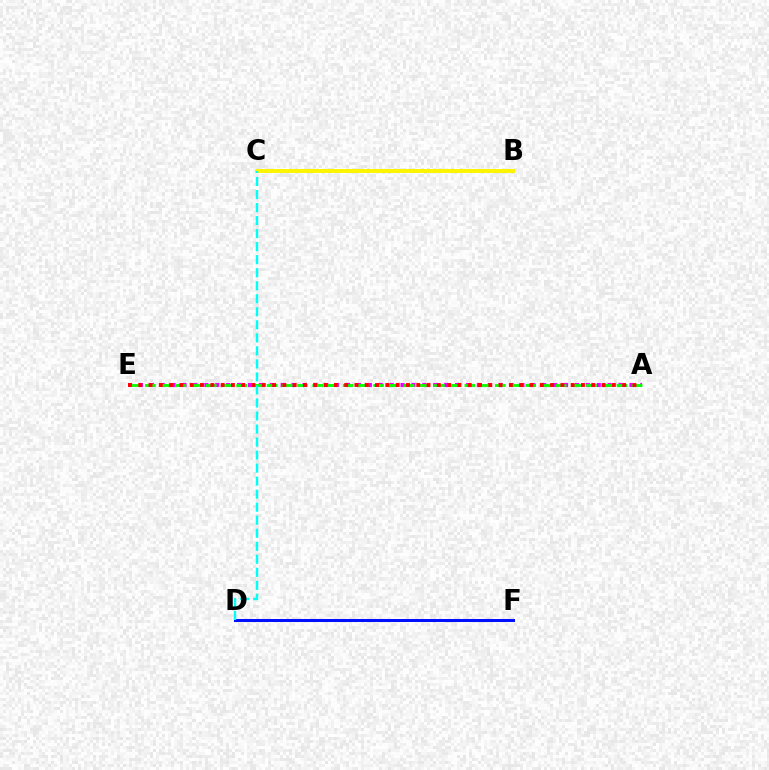{('A', 'E'): [{'color': '#ee00ff', 'line_style': 'dotted', 'thickness': 2.96}, {'color': '#08ff00', 'line_style': 'dashed', 'thickness': 2.07}, {'color': '#ff0000', 'line_style': 'dotted', 'thickness': 2.8}], ('D', 'F'): [{'color': '#0010ff', 'line_style': 'solid', 'thickness': 2.17}], ('B', 'C'): [{'color': '#fcf500', 'line_style': 'solid', 'thickness': 2.86}], ('C', 'D'): [{'color': '#00fff6', 'line_style': 'dashed', 'thickness': 1.77}]}